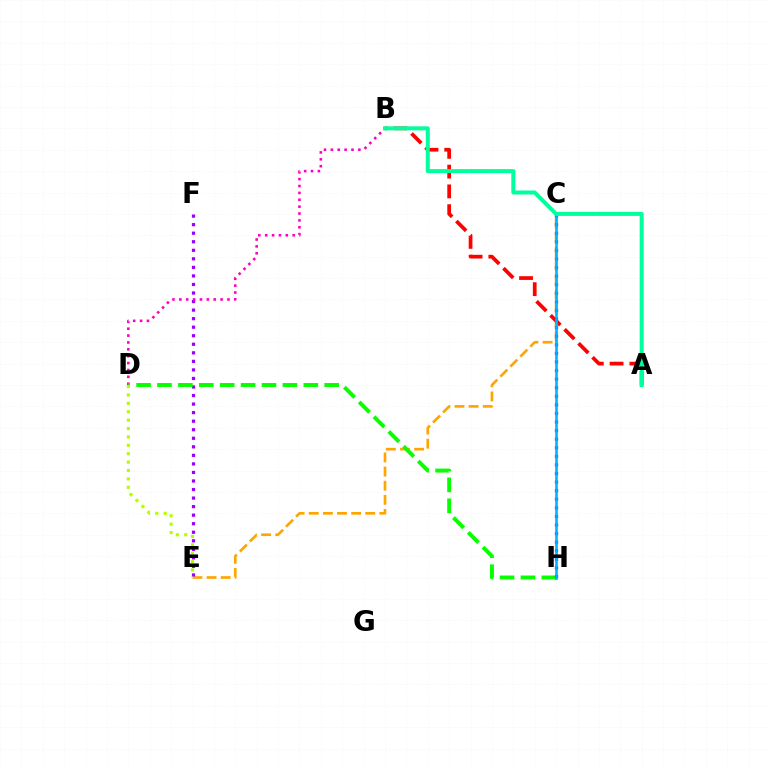{('C', 'E'): [{'color': '#ffa500', 'line_style': 'dashed', 'thickness': 1.92}], ('E', 'F'): [{'color': '#9b00ff', 'line_style': 'dotted', 'thickness': 2.32}], ('B', 'D'): [{'color': '#ff00bd', 'line_style': 'dotted', 'thickness': 1.87}], ('D', 'H'): [{'color': '#08ff00', 'line_style': 'dashed', 'thickness': 2.84}], ('A', 'B'): [{'color': '#ff0000', 'line_style': 'dashed', 'thickness': 2.69}, {'color': '#00ff9d', 'line_style': 'solid', 'thickness': 2.89}], ('C', 'H'): [{'color': '#0010ff', 'line_style': 'dotted', 'thickness': 2.33}, {'color': '#00b5ff', 'line_style': 'solid', 'thickness': 1.9}], ('D', 'E'): [{'color': '#b3ff00', 'line_style': 'dotted', 'thickness': 2.28}]}